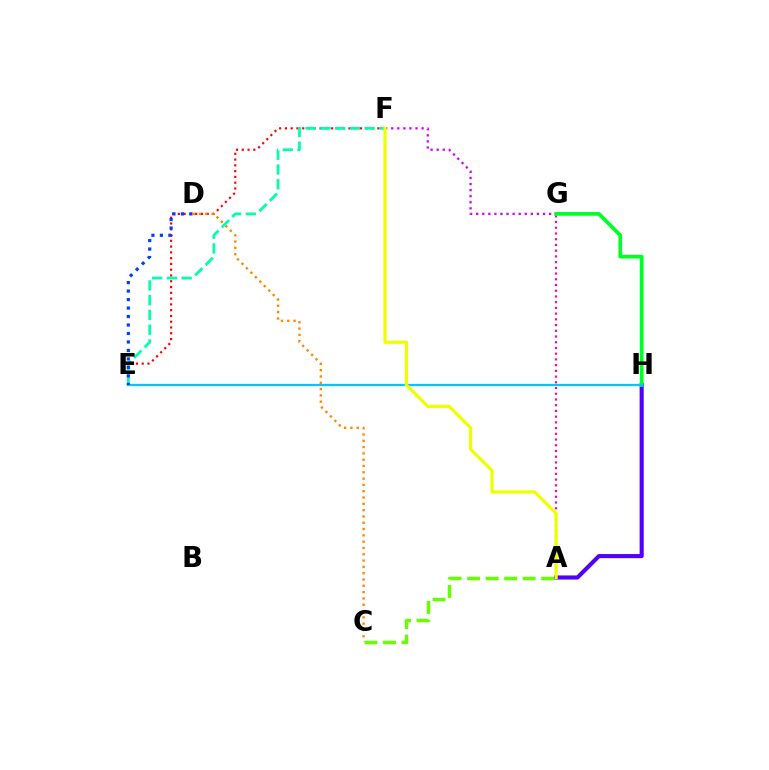{('F', 'G'): [{'color': '#d600ff', 'line_style': 'dotted', 'thickness': 1.65}], ('A', 'H'): [{'color': '#4f00ff', 'line_style': 'solid', 'thickness': 2.96}], ('E', 'F'): [{'color': '#ff0000', 'line_style': 'dotted', 'thickness': 1.57}, {'color': '#00ffaf', 'line_style': 'dashed', 'thickness': 2.0}], ('A', 'G'): [{'color': '#ff00a0', 'line_style': 'dotted', 'thickness': 1.56}], ('A', 'C'): [{'color': '#66ff00', 'line_style': 'dashed', 'thickness': 2.52}], ('G', 'H'): [{'color': '#00ff27', 'line_style': 'solid', 'thickness': 2.68}], ('E', 'H'): [{'color': '#00c7ff', 'line_style': 'solid', 'thickness': 1.62}], ('D', 'E'): [{'color': '#003fff', 'line_style': 'dotted', 'thickness': 2.3}], ('C', 'D'): [{'color': '#ff8800', 'line_style': 'dotted', 'thickness': 1.71}], ('A', 'F'): [{'color': '#eeff00', 'line_style': 'solid', 'thickness': 2.32}]}